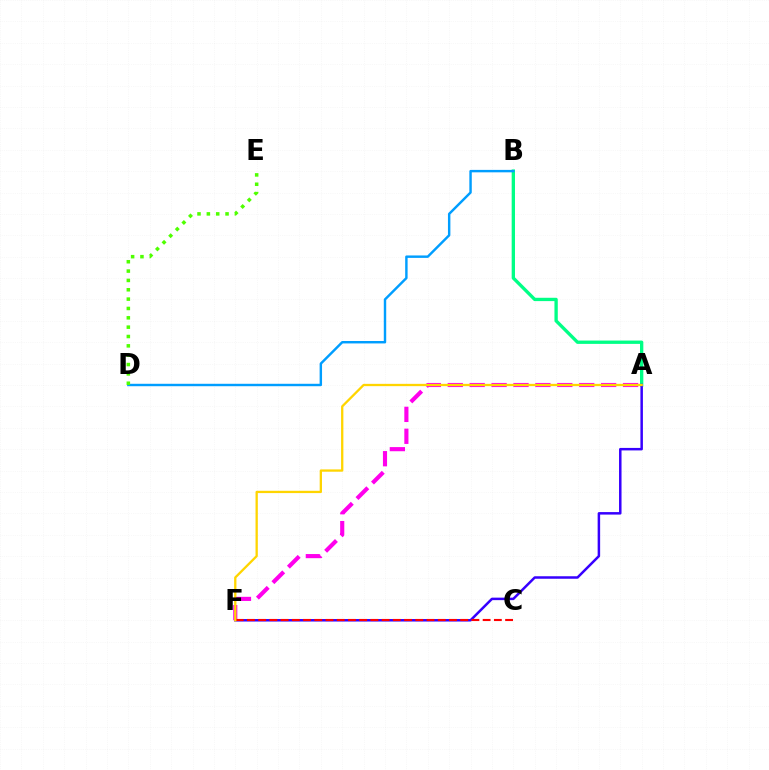{('A', 'B'): [{'color': '#00ff86', 'line_style': 'solid', 'thickness': 2.39}], ('B', 'D'): [{'color': '#009eff', 'line_style': 'solid', 'thickness': 1.75}], ('A', 'F'): [{'color': '#3700ff', 'line_style': 'solid', 'thickness': 1.8}, {'color': '#ff00ed', 'line_style': 'dashed', 'thickness': 2.98}, {'color': '#ffd500', 'line_style': 'solid', 'thickness': 1.66}], ('C', 'F'): [{'color': '#ff0000', 'line_style': 'dashed', 'thickness': 1.52}], ('D', 'E'): [{'color': '#4fff00', 'line_style': 'dotted', 'thickness': 2.54}]}